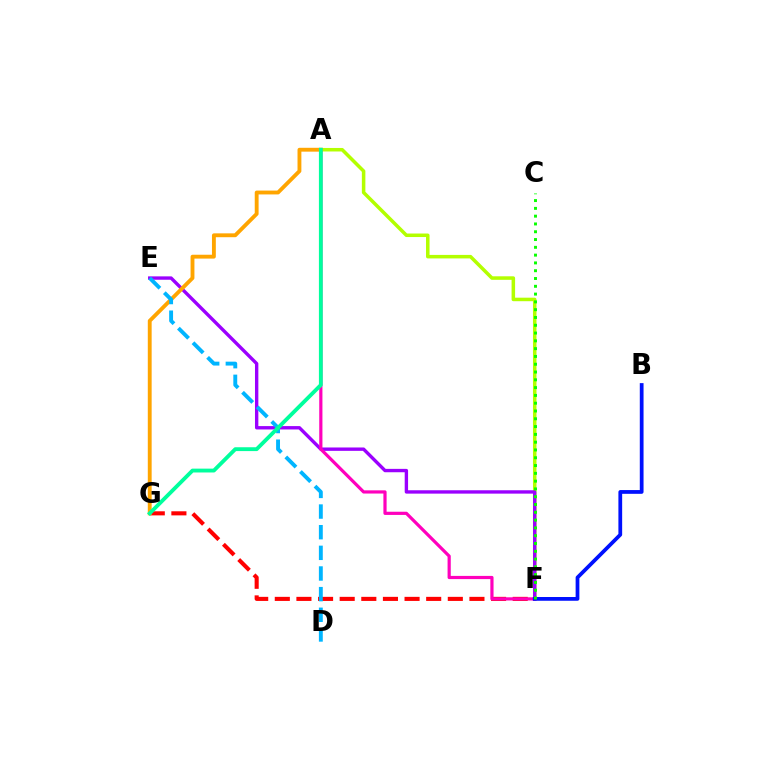{('F', 'G'): [{'color': '#ff0000', 'line_style': 'dashed', 'thickness': 2.94}], ('A', 'F'): [{'color': '#b3ff00', 'line_style': 'solid', 'thickness': 2.53}, {'color': '#ff00bd', 'line_style': 'solid', 'thickness': 2.3}], ('E', 'F'): [{'color': '#9b00ff', 'line_style': 'solid', 'thickness': 2.43}], ('B', 'F'): [{'color': '#0010ff', 'line_style': 'solid', 'thickness': 2.7}], ('A', 'G'): [{'color': '#ffa500', 'line_style': 'solid', 'thickness': 2.78}, {'color': '#00ff9d', 'line_style': 'solid', 'thickness': 2.77}], ('D', 'E'): [{'color': '#00b5ff', 'line_style': 'dashed', 'thickness': 2.8}], ('C', 'F'): [{'color': '#08ff00', 'line_style': 'dotted', 'thickness': 2.12}]}